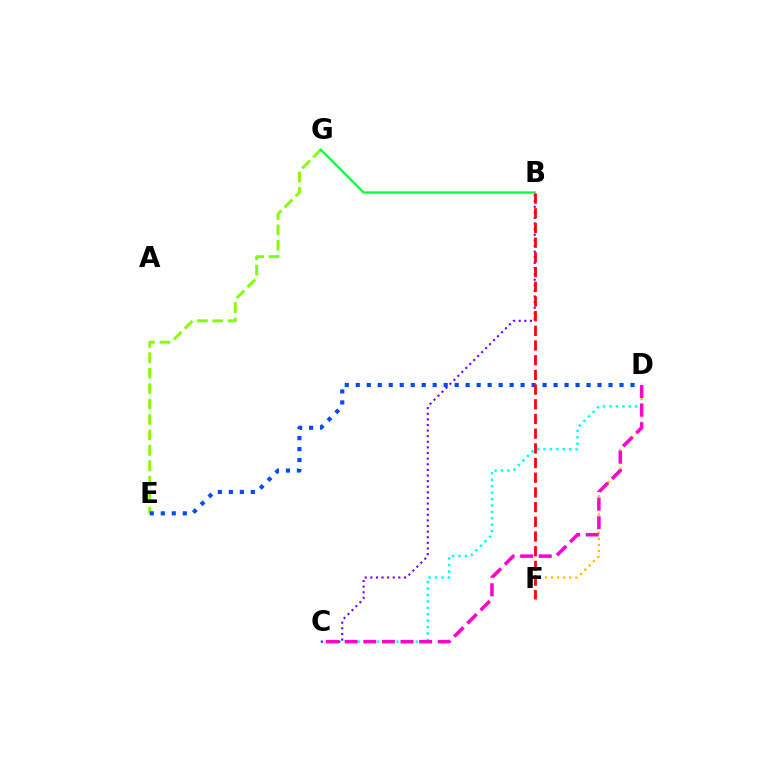{('E', 'G'): [{'color': '#84ff00', 'line_style': 'dashed', 'thickness': 2.09}], ('C', 'D'): [{'color': '#00fff6', 'line_style': 'dotted', 'thickness': 1.74}, {'color': '#ff00cf', 'line_style': 'dashed', 'thickness': 2.53}], ('B', 'G'): [{'color': '#00ff39', 'line_style': 'solid', 'thickness': 1.64}], ('D', 'F'): [{'color': '#ffbd00', 'line_style': 'dotted', 'thickness': 1.65}], ('B', 'C'): [{'color': '#7200ff', 'line_style': 'dotted', 'thickness': 1.53}], ('D', 'E'): [{'color': '#004bff', 'line_style': 'dotted', 'thickness': 2.99}], ('B', 'F'): [{'color': '#ff0000', 'line_style': 'dashed', 'thickness': 2.0}]}